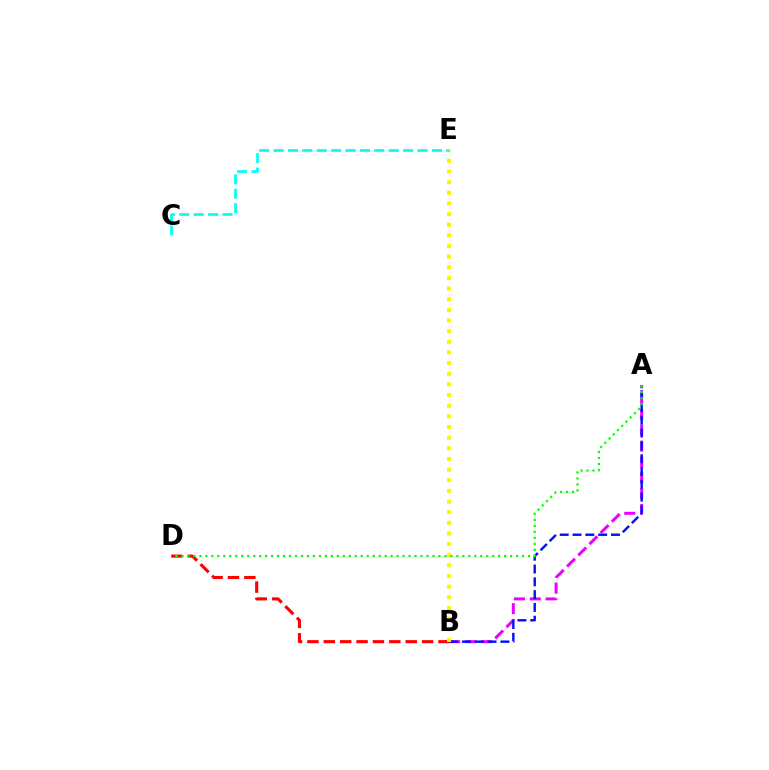{('A', 'B'): [{'color': '#ee00ff', 'line_style': 'dashed', 'thickness': 2.15}, {'color': '#0010ff', 'line_style': 'dashed', 'thickness': 1.74}], ('B', 'D'): [{'color': '#ff0000', 'line_style': 'dashed', 'thickness': 2.23}], ('B', 'E'): [{'color': '#fcf500', 'line_style': 'dotted', 'thickness': 2.89}], ('A', 'D'): [{'color': '#08ff00', 'line_style': 'dotted', 'thickness': 1.62}], ('C', 'E'): [{'color': '#00fff6', 'line_style': 'dashed', 'thickness': 1.96}]}